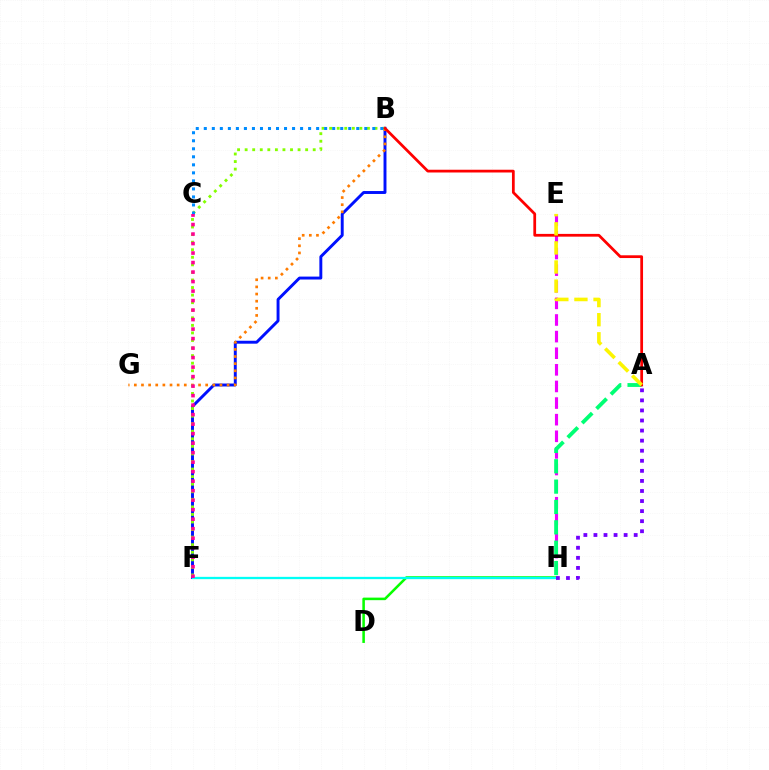{('B', 'F'): [{'color': '#0010ff', 'line_style': 'solid', 'thickness': 2.11}, {'color': '#84ff00', 'line_style': 'dotted', 'thickness': 2.05}], ('E', 'H'): [{'color': '#ee00ff', 'line_style': 'dashed', 'thickness': 2.26}], ('D', 'H'): [{'color': '#08ff00', 'line_style': 'solid', 'thickness': 1.84}], ('B', 'G'): [{'color': '#ff7c00', 'line_style': 'dotted', 'thickness': 1.94}], ('F', 'H'): [{'color': '#00fff6', 'line_style': 'solid', 'thickness': 1.65}], ('A', 'H'): [{'color': '#00ff74', 'line_style': 'dashed', 'thickness': 2.77}, {'color': '#7200ff', 'line_style': 'dotted', 'thickness': 2.73}], ('A', 'B'): [{'color': '#ff0000', 'line_style': 'solid', 'thickness': 1.98}], ('B', 'C'): [{'color': '#008cff', 'line_style': 'dotted', 'thickness': 2.18}], ('C', 'F'): [{'color': '#ff0094', 'line_style': 'dotted', 'thickness': 2.58}], ('A', 'E'): [{'color': '#fcf500', 'line_style': 'dashed', 'thickness': 2.59}]}